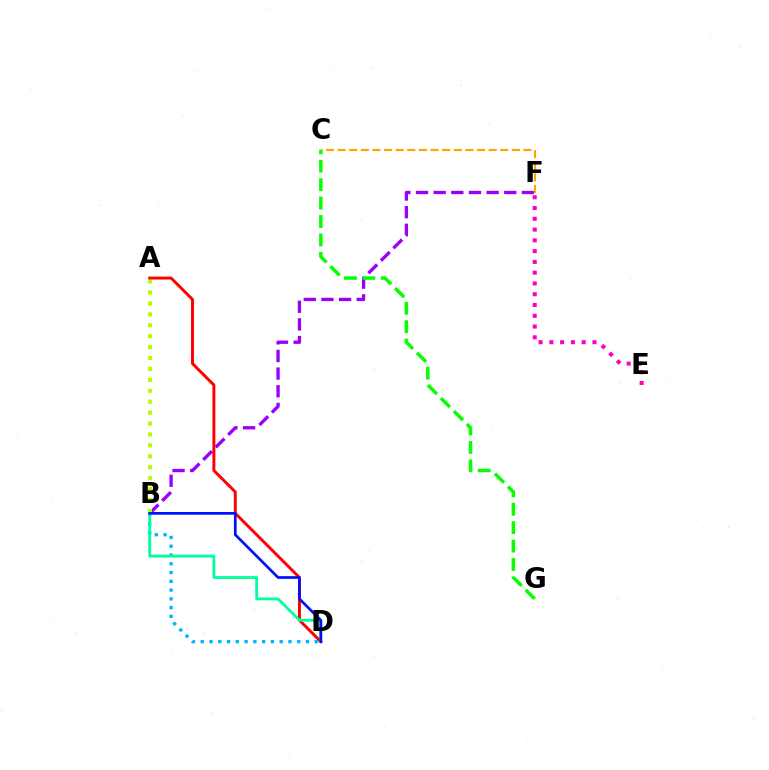{('B', 'F'): [{'color': '#9b00ff', 'line_style': 'dashed', 'thickness': 2.4}], ('A', 'B'): [{'color': '#b3ff00', 'line_style': 'dotted', 'thickness': 2.97}], ('A', 'D'): [{'color': '#ff0000', 'line_style': 'solid', 'thickness': 2.12}], ('B', 'D'): [{'color': '#00b5ff', 'line_style': 'dotted', 'thickness': 2.38}, {'color': '#00ff9d', 'line_style': 'solid', 'thickness': 2.02}, {'color': '#0010ff', 'line_style': 'solid', 'thickness': 1.94}], ('C', 'F'): [{'color': '#ffa500', 'line_style': 'dashed', 'thickness': 1.58}], ('E', 'F'): [{'color': '#ff00bd', 'line_style': 'dotted', 'thickness': 2.93}], ('C', 'G'): [{'color': '#08ff00', 'line_style': 'dashed', 'thickness': 2.5}]}